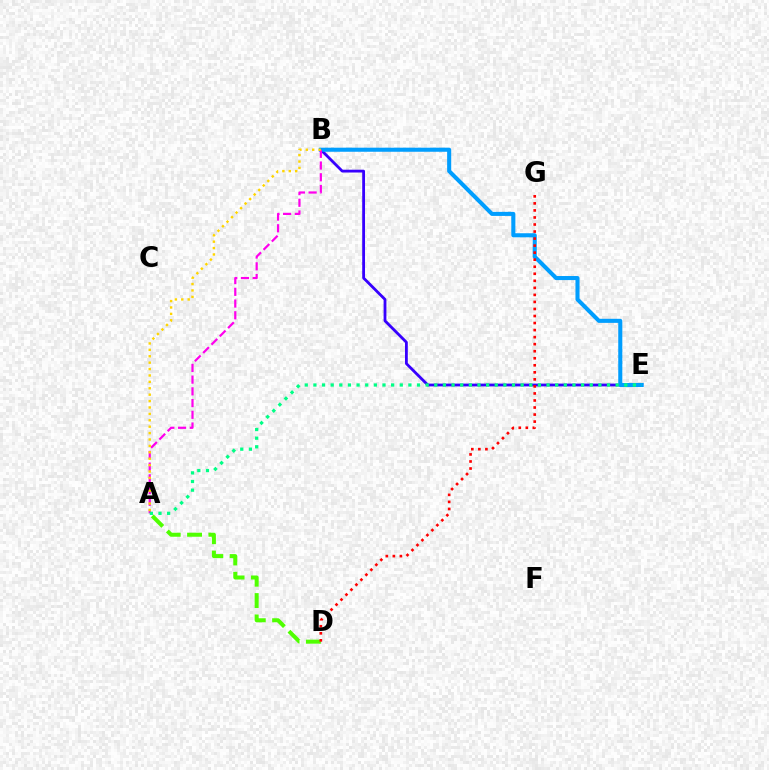{('B', 'E'): [{'color': '#3700ff', 'line_style': 'solid', 'thickness': 2.02}, {'color': '#009eff', 'line_style': 'solid', 'thickness': 2.93}], ('A', 'B'): [{'color': '#ff00ed', 'line_style': 'dashed', 'thickness': 1.59}, {'color': '#ffd500', 'line_style': 'dotted', 'thickness': 1.74}], ('A', 'E'): [{'color': '#00ff86', 'line_style': 'dotted', 'thickness': 2.35}], ('A', 'D'): [{'color': '#4fff00', 'line_style': 'dashed', 'thickness': 2.9}], ('D', 'G'): [{'color': '#ff0000', 'line_style': 'dotted', 'thickness': 1.91}]}